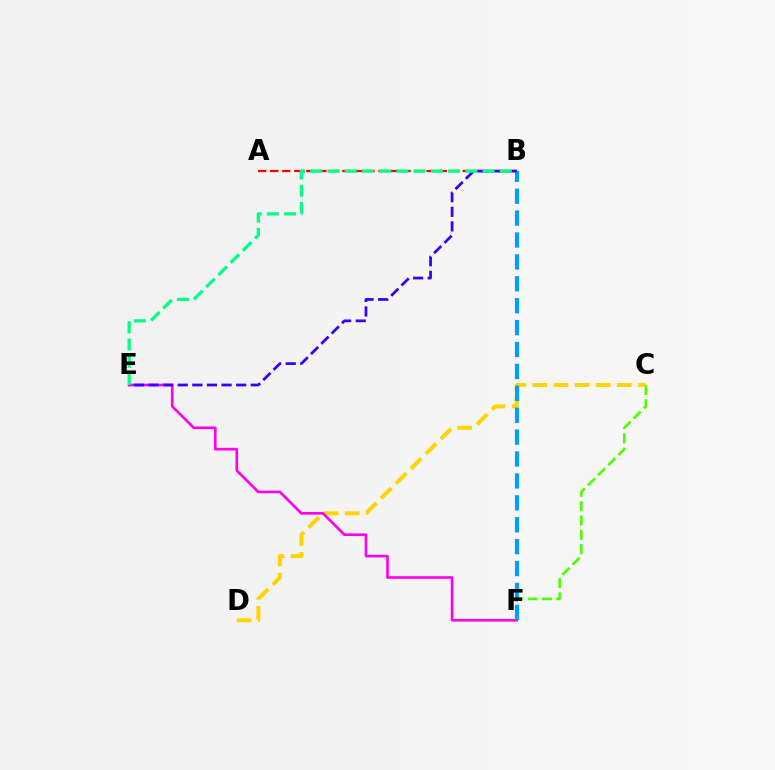{('C', 'F'): [{'color': '#4fff00', 'line_style': 'dashed', 'thickness': 1.94}], ('C', 'D'): [{'color': '#ffd500', 'line_style': 'dashed', 'thickness': 2.87}], ('E', 'F'): [{'color': '#ff00ed', 'line_style': 'solid', 'thickness': 1.9}], ('A', 'B'): [{'color': '#ff0000', 'line_style': 'dashed', 'thickness': 1.63}], ('B', 'F'): [{'color': '#009eff', 'line_style': 'dashed', 'thickness': 2.98}], ('B', 'E'): [{'color': '#3700ff', 'line_style': 'dashed', 'thickness': 1.98}, {'color': '#00ff86', 'line_style': 'dashed', 'thickness': 2.34}]}